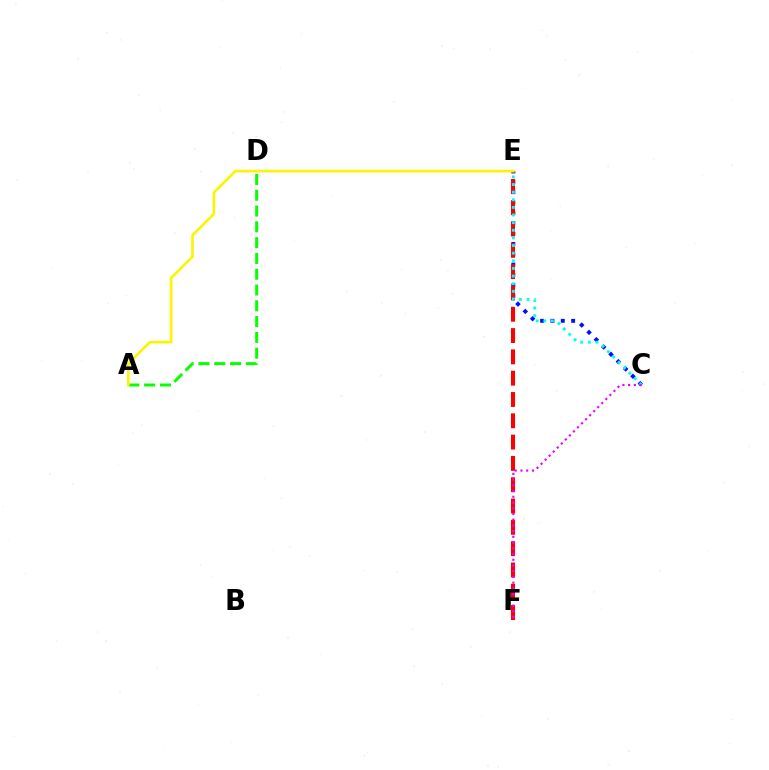{('C', 'E'): [{'color': '#0010ff', 'line_style': 'dotted', 'thickness': 2.81}, {'color': '#00fff6', 'line_style': 'dotted', 'thickness': 2.07}], ('E', 'F'): [{'color': '#ff0000', 'line_style': 'dashed', 'thickness': 2.89}], ('A', 'D'): [{'color': '#08ff00', 'line_style': 'dashed', 'thickness': 2.15}], ('C', 'F'): [{'color': '#ee00ff', 'line_style': 'dotted', 'thickness': 1.56}], ('A', 'E'): [{'color': '#fcf500', 'line_style': 'solid', 'thickness': 1.9}]}